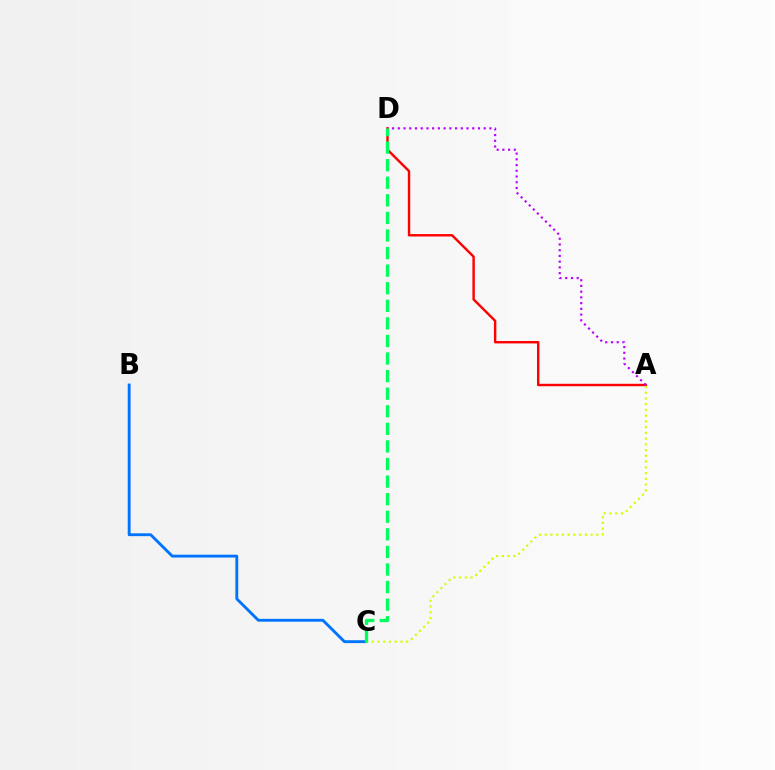{('B', 'C'): [{'color': '#0074ff', 'line_style': 'solid', 'thickness': 2.06}], ('A', 'D'): [{'color': '#ff0000', 'line_style': 'solid', 'thickness': 1.74}, {'color': '#b900ff', 'line_style': 'dotted', 'thickness': 1.56}], ('A', 'C'): [{'color': '#d1ff00', 'line_style': 'dotted', 'thickness': 1.56}], ('C', 'D'): [{'color': '#00ff5c', 'line_style': 'dashed', 'thickness': 2.39}]}